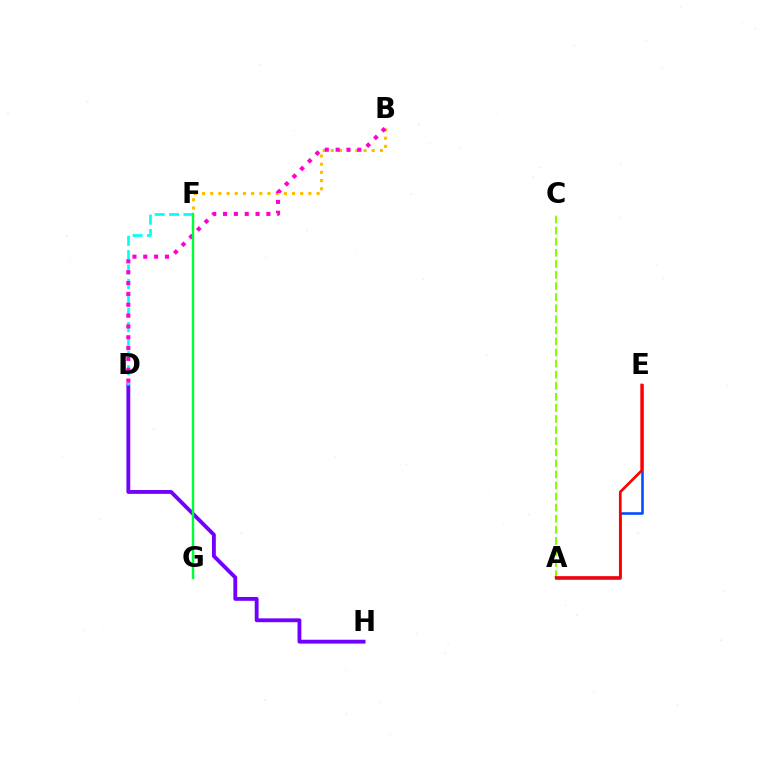{('D', 'H'): [{'color': '#7200ff', 'line_style': 'solid', 'thickness': 2.76}], ('B', 'F'): [{'color': '#ffbd00', 'line_style': 'dotted', 'thickness': 2.22}], ('D', 'F'): [{'color': '#00fff6', 'line_style': 'dashed', 'thickness': 1.95}], ('A', 'E'): [{'color': '#004bff', 'line_style': 'solid', 'thickness': 1.84}, {'color': '#ff0000', 'line_style': 'solid', 'thickness': 1.95}], ('B', 'D'): [{'color': '#ff00cf', 'line_style': 'dotted', 'thickness': 2.94}], ('F', 'G'): [{'color': '#00ff39', 'line_style': 'solid', 'thickness': 1.74}], ('A', 'C'): [{'color': '#84ff00', 'line_style': 'dashed', 'thickness': 1.51}]}